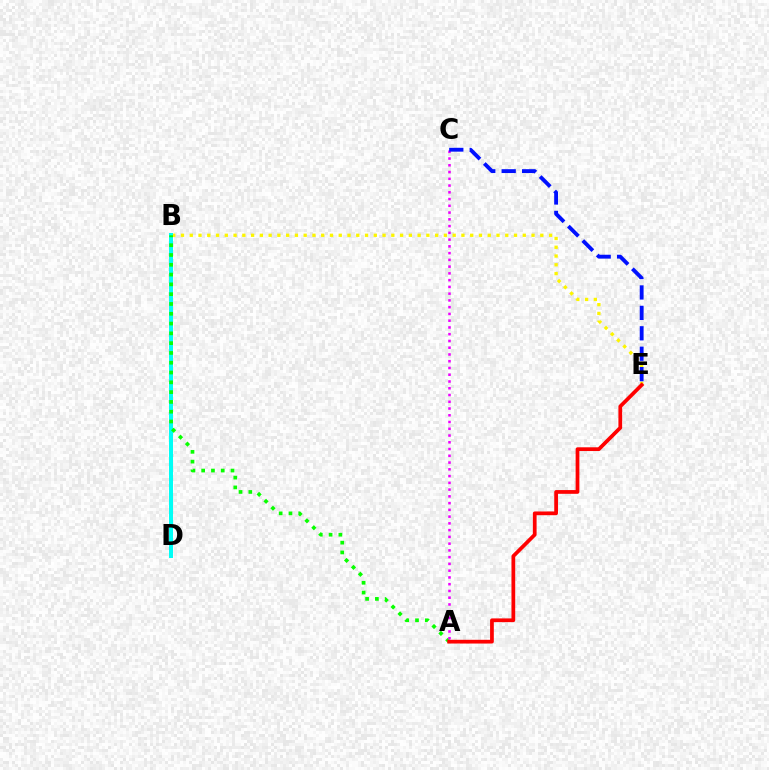{('B', 'E'): [{'color': '#fcf500', 'line_style': 'dotted', 'thickness': 2.38}], ('B', 'D'): [{'color': '#00fff6', 'line_style': 'solid', 'thickness': 2.87}], ('A', 'B'): [{'color': '#08ff00', 'line_style': 'dotted', 'thickness': 2.66}], ('A', 'E'): [{'color': '#ff0000', 'line_style': 'solid', 'thickness': 2.69}], ('A', 'C'): [{'color': '#ee00ff', 'line_style': 'dotted', 'thickness': 1.84}], ('C', 'E'): [{'color': '#0010ff', 'line_style': 'dashed', 'thickness': 2.77}]}